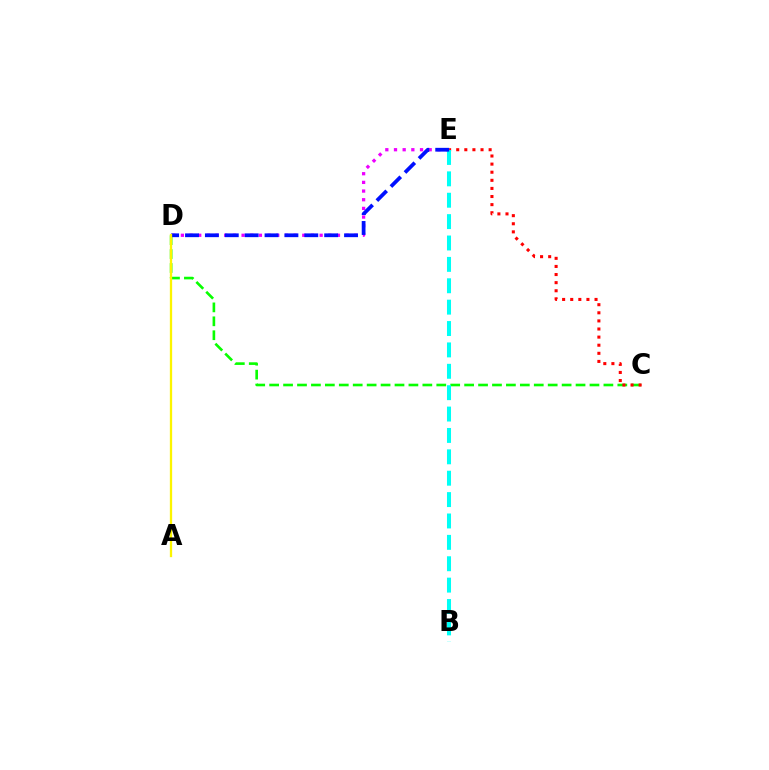{('C', 'D'): [{'color': '#08ff00', 'line_style': 'dashed', 'thickness': 1.89}], ('D', 'E'): [{'color': '#ee00ff', 'line_style': 'dotted', 'thickness': 2.36}, {'color': '#0010ff', 'line_style': 'dashed', 'thickness': 2.7}], ('C', 'E'): [{'color': '#ff0000', 'line_style': 'dotted', 'thickness': 2.2}], ('B', 'E'): [{'color': '#00fff6', 'line_style': 'dashed', 'thickness': 2.9}], ('A', 'D'): [{'color': '#fcf500', 'line_style': 'solid', 'thickness': 1.65}]}